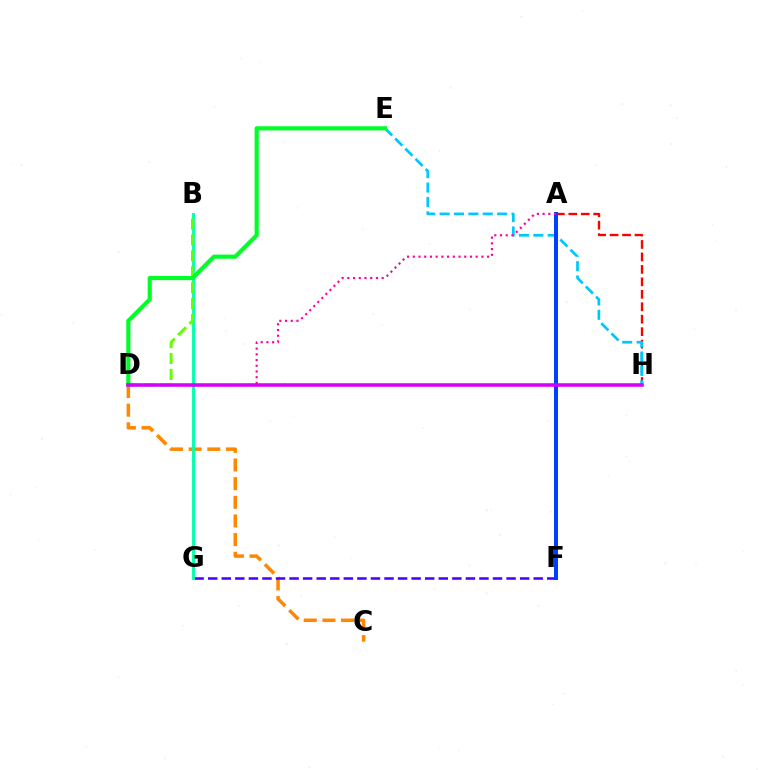{('A', 'F'): [{'color': '#eeff00', 'line_style': 'dashed', 'thickness': 2.93}, {'color': '#003fff', 'line_style': 'solid', 'thickness': 2.86}], ('A', 'H'): [{'color': '#ff0000', 'line_style': 'dashed', 'thickness': 1.69}], ('C', 'D'): [{'color': '#ff8800', 'line_style': 'dashed', 'thickness': 2.53}], ('F', 'G'): [{'color': '#4f00ff', 'line_style': 'dashed', 'thickness': 1.84}], ('B', 'G'): [{'color': '#00ffaf', 'line_style': 'solid', 'thickness': 2.07}], ('E', 'H'): [{'color': '#00c7ff', 'line_style': 'dashed', 'thickness': 1.95}], ('B', 'D'): [{'color': '#66ff00', 'line_style': 'dashed', 'thickness': 2.16}], ('A', 'D'): [{'color': '#ff00a0', 'line_style': 'dotted', 'thickness': 1.55}], ('D', 'E'): [{'color': '#00ff27', 'line_style': 'solid', 'thickness': 2.99}], ('D', 'H'): [{'color': '#d600ff', 'line_style': 'solid', 'thickness': 2.56}]}